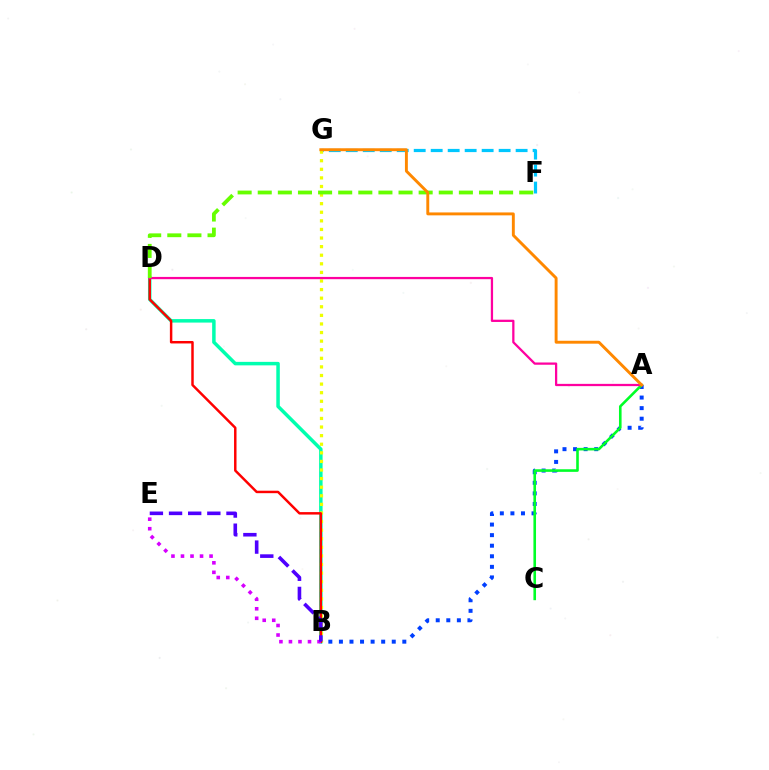{('A', 'B'): [{'color': '#003fff', 'line_style': 'dotted', 'thickness': 2.87}], ('F', 'G'): [{'color': '#00c7ff', 'line_style': 'dashed', 'thickness': 2.31}], ('A', 'C'): [{'color': '#00ff27', 'line_style': 'solid', 'thickness': 1.87}], ('B', 'D'): [{'color': '#00ffaf', 'line_style': 'solid', 'thickness': 2.52}, {'color': '#ff0000', 'line_style': 'solid', 'thickness': 1.78}], ('B', 'G'): [{'color': '#eeff00', 'line_style': 'dotted', 'thickness': 2.33}], ('B', 'E'): [{'color': '#d600ff', 'line_style': 'dotted', 'thickness': 2.59}, {'color': '#4f00ff', 'line_style': 'dashed', 'thickness': 2.6}], ('A', 'D'): [{'color': '#ff00a0', 'line_style': 'solid', 'thickness': 1.63}], ('D', 'F'): [{'color': '#66ff00', 'line_style': 'dashed', 'thickness': 2.73}], ('A', 'G'): [{'color': '#ff8800', 'line_style': 'solid', 'thickness': 2.1}]}